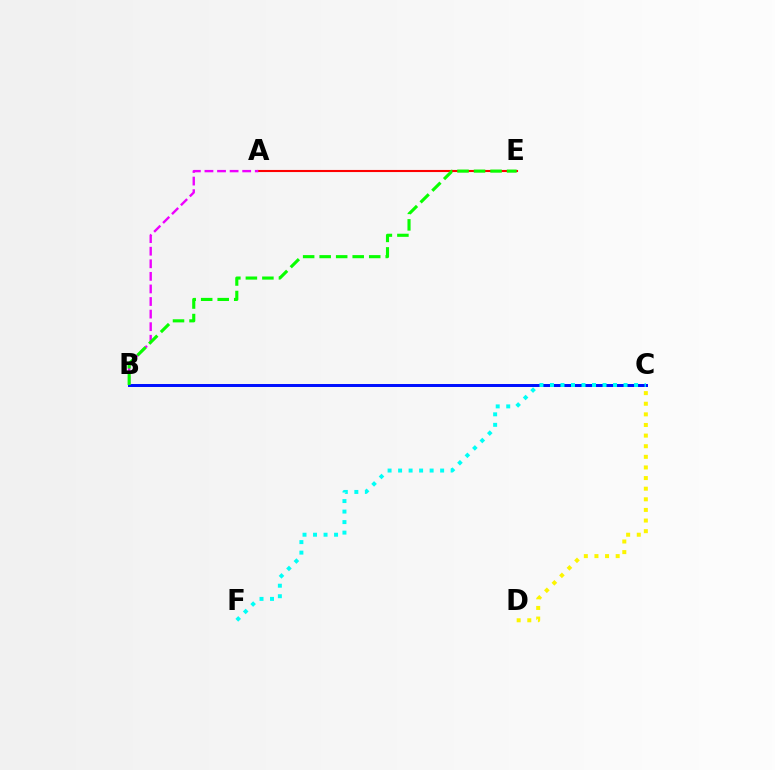{('A', 'E'): [{'color': '#ff0000', 'line_style': 'solid', 'thickness': 1.51}], ('B', 'C'): [{'color': '#0010ff', 'line_style': 'solid', 'thickness': 2.14}], ('A', 'B'): [{'color': '#ee00ff', 'line_style': 'dashed', 'thickness': 1.71}], ('C', 'F'): [{'color': '#00fff6', 'line_style': 'dotted', 'thickness': 2.86}], ('B', 'E'): [{'color': '#08ff00', 'line_style': 'dashed', 'thickness': 2.24}], ('C', 'D'): [{'color': '#fcf500', 'line_style': 'dotted', 'thickness': 2.89}]}